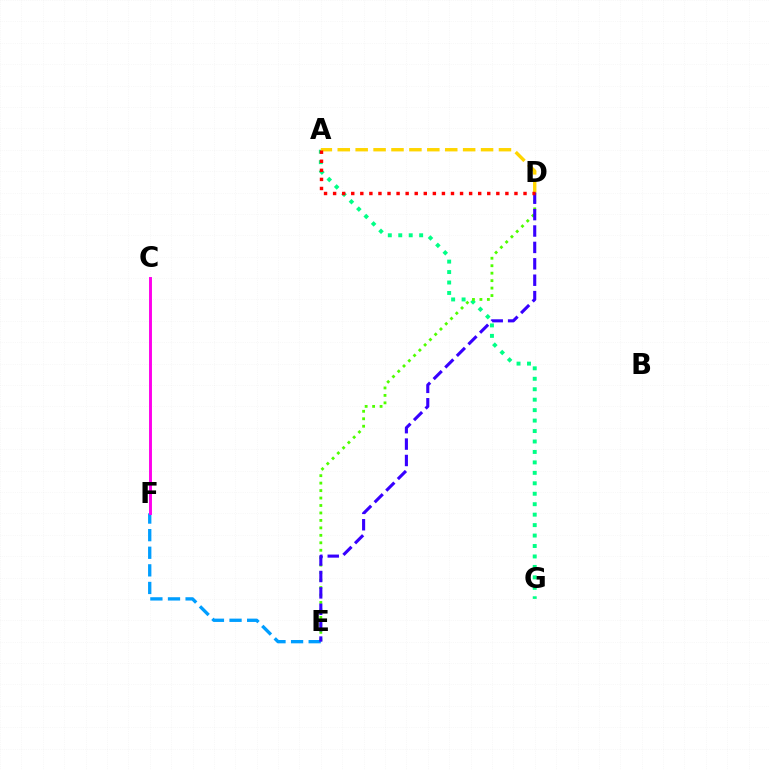{('A', 'G'): [{'color': '#00ff86', 'line_style': 'dotted', 'thickness': 2.84}], ('D', 'E'): [{'color': '#4fff00', 'line_style': 'dotted', 'thickness': 2.03}, {'color': '#3700ff', 'line_style': 'dashed', 'thickness': 2.23}], ('E', 'F'): [{'color': '#009eff', 'line_style': 'dashed', 'thickness': 2.39}], ('A', 'D'): [{'color': '#ffd500', 'line_style': 'dashed', 'thickness': 2.43}, {'color': '#ff0000', 'line_style': 'dotted', 'thickness': 2.46}], ('C', 'F'): [{'color': '#ff00ed', 'line_style': 'solid', 'thickness': 2.1}]}